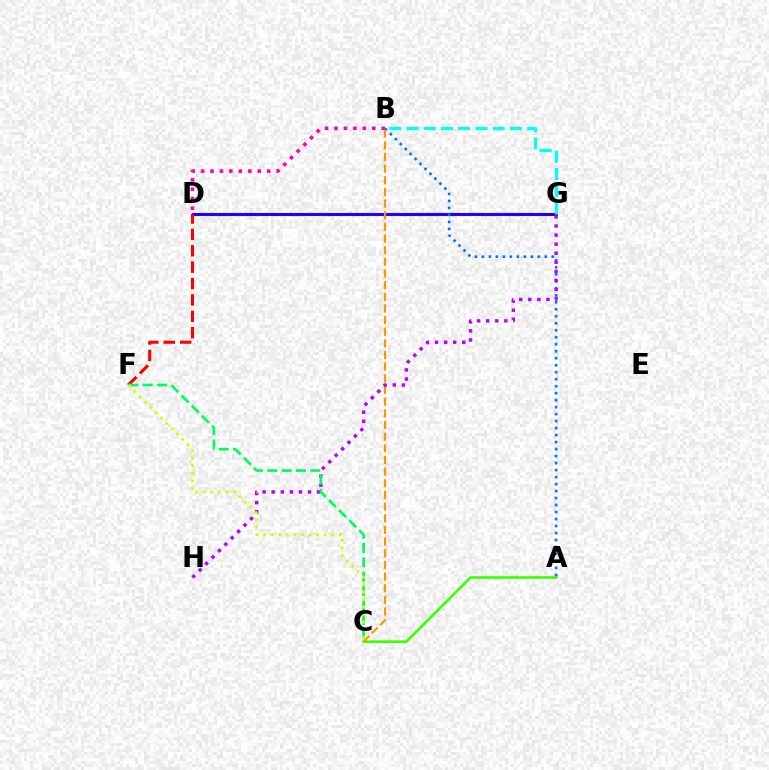{('B', 'D'): [{'color': '#ff00ac', 'line_style': 'dotted', 'thickness': 2.57}], ('D', 'G'): [{'color': '#2500ff', 'line_style': 'solid', 'thickness': 2.22}], ('B', 'G'): [{'color': '#00fff6', 'line_style': 'dashed', 'thickness': 2.34}], ('A', 'C'): [{'color': '#3dff00', 'line_style': 'solid', 'thickness': 1.89}], ('A', 'B'): [{'color': '#0074ff', 'line_style': 'dotted', 'thickness': 1.9}], ('B', 'C'): [{'color': '#ff9400', 'line_style': 'dashed', 'thickness': 1.58}], ('D', 'F'): [{'color': '#ff0000', 'line_style': 'dashed', 'thickness': 2.22}], ('G', 'H'): [{'color': '#b900ff', 'line_style': 'dotted', 'thickness': 2.46}], ('C', 'F'): [{'color': '#00ff5c', 'line_style': 'dashed', 'thickness': 1.95}, {'color': '#d1ff00', 'line_style': 'dotted', 'thickness': 2.05}]}